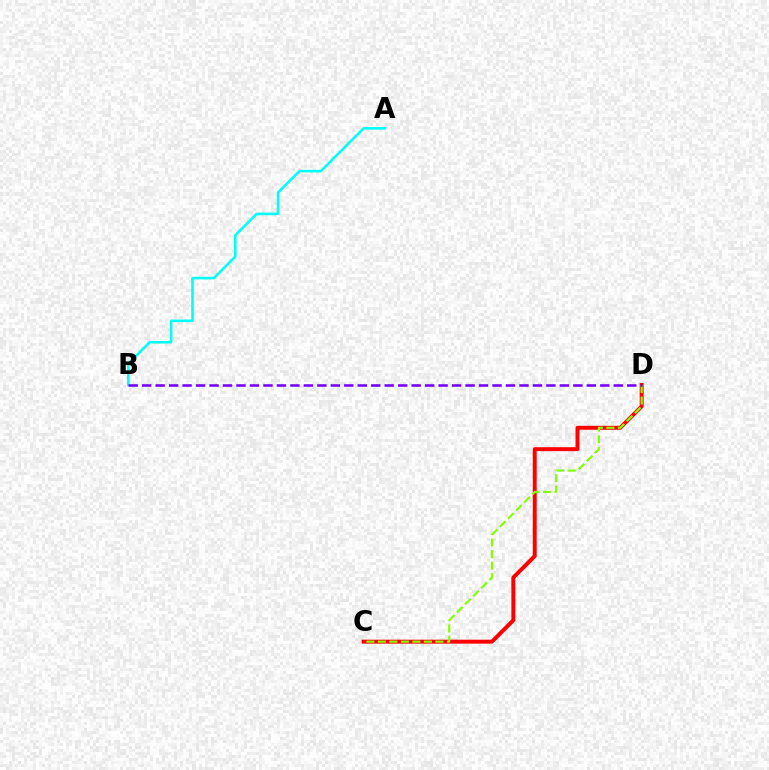{('C', 'D'): [{'color': '#ff0000', 'line_style': 'solid', 'thickness': 2.84}, {'color': '#84ff00', 'line_style': 'dashed', 'thickness': 1.56}], ('A', 'B'): [{'color': '#00fff6', 'line_style': 'solid', 'thickness': 1.85}], ('B', 'D'): [{'color': '#7200ff', 'line_style': 'dashed', 'thickness': 1.83}]}